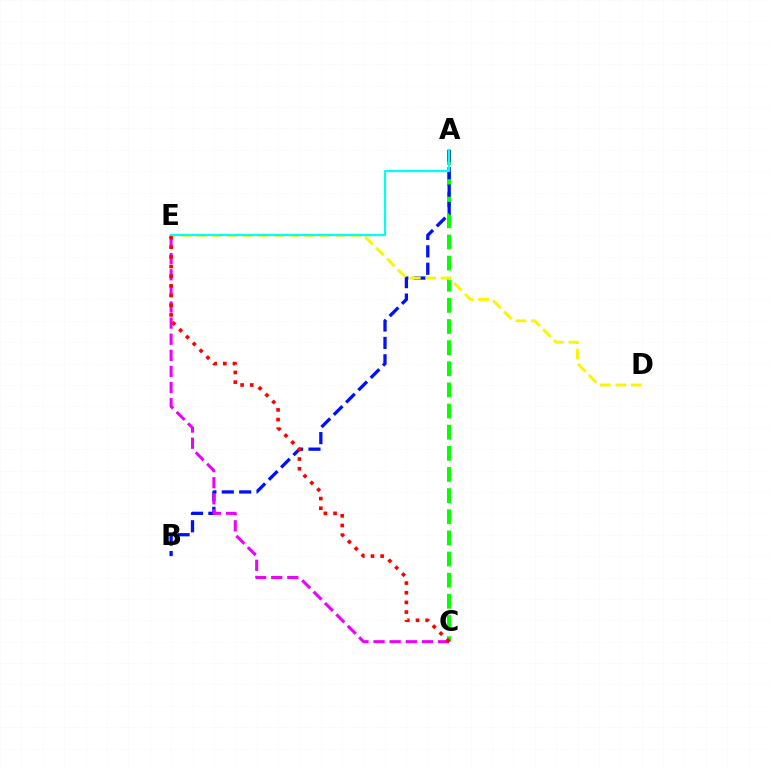{('A', 'C'): [{'color': '#08ff00', 'line_style': 'dashed', 'thickness': 2.87}], ('A', 'B'): [{'color': '#0010ff', 'line_style': 'dashed', 'thickness': 2.36}], ('C', 'E'): [{'color': '#ee00ff', 'line_style': 'dashed', 'thickness': 2.19}, {'color': '#ff0000', 'line_style': 'dotted', 'thickness': 2.63}], ('D', 'E'): [{'color': '#fcf500', 'line_style': 'dashed', 'thickness': 2.1}], ('A', 'E'): [{'color': '#00fff6', 'line_style': 'solid', 'thickness': 1.59}]}